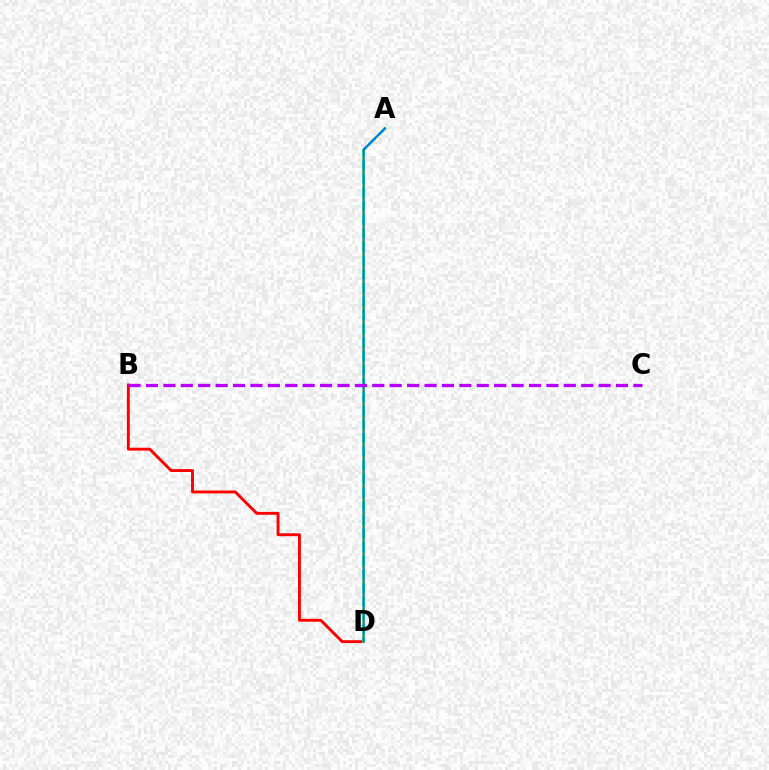{('B', 'D'): [{'color': '#ff0000', 'line_style': 'solid', 'thickness': 2.08}], ('A', 'D'): [{'color': '#d1ff00', 'line_style': 'solid', 'thickness': 1.89}, {'color': '#00ff5c', 'line_style': 'dashed', 'thickness': 1.85}, {'color': '#0074ff', 'line_style': 'solid', 'thickness': 1.54}], ('B', 'C'): [{'color': '#b900ff', 'line_style': 'dashed', 'thickness': 2.36}]}